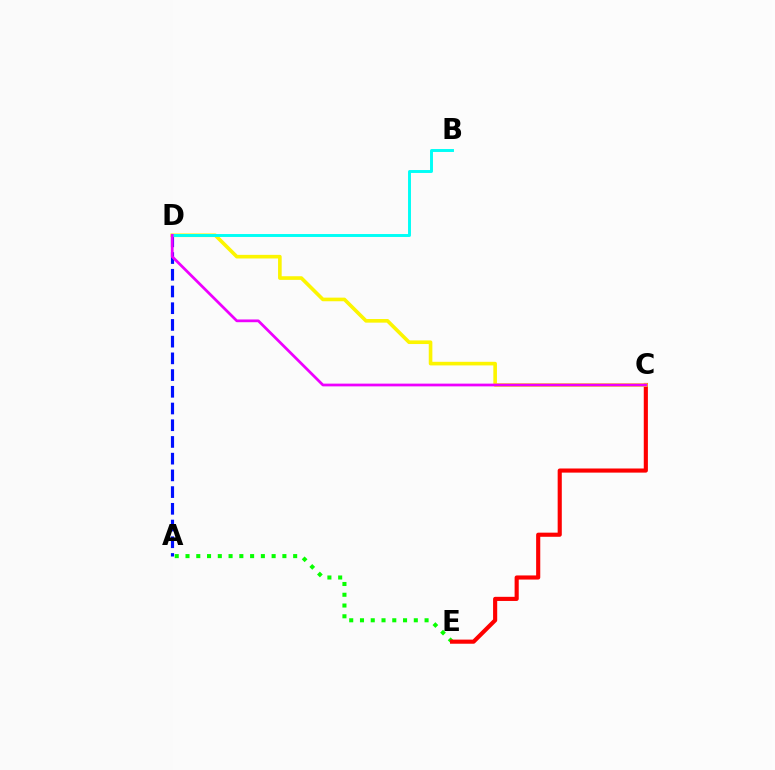{('A', 'D'): [{'color': '#0010ff', 'line_style': 'dashed', 'thickness': 2.27}], ('A', 'E'): [{'color': '#08ff00', 'line_style': 'dotted', 'thickness': 2.92}], ('C', 'E'): [{'color': '#ff0000', 'line_style': 'solid', 'thickness': 2.97}], ('C', 'D'): [{'color': '#fcf500', 'line_style': 'solid', 'thickness': 2.61}, {'color': '#ee00ff', 'line_style': 'solid', 'thickness': 1.98}], ('B', 'D'): [{'color': '#00fff6', 'line_style': 'solid', 'thickness': 2.11}]}